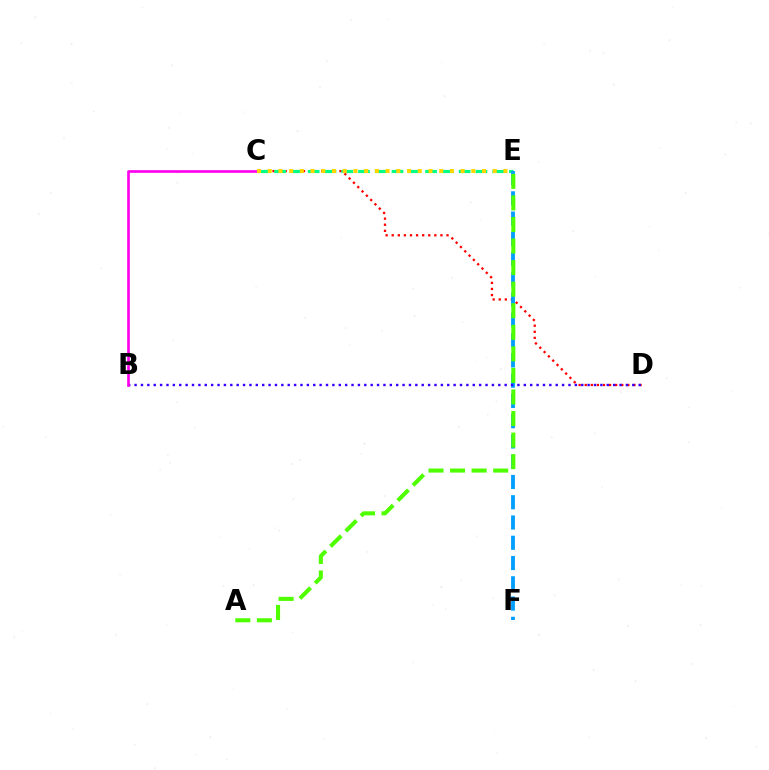{('C', 'D'): [{'color': '#ff0000', 'line_style': 'dotted', 'thickness': 1.65}], ('C', 'E'): [{'color': '#00ff86', 'line_style': 'dashed', 'thickness': 2.28}, {'color': '#ffd500', 'line_style': 'dotted', 'thickness': 2.91}], ('E', 'F'): [{'color': '#009eff', 'line_style': 'dashed', 'thickness': 2.75}], ('A', 'E'): [{'color': '#4fff00', 'line_style': 'dashed', 'thickness': 2.93}], ('B', 'D'): [{'color': '#3700ff', 'line_style': 'dotted', 'thickness': 1.73}], ('B', 'C'): [{'color': '#ff00ed', 'line_style': 'solid', 'thickness': 1.91}]}